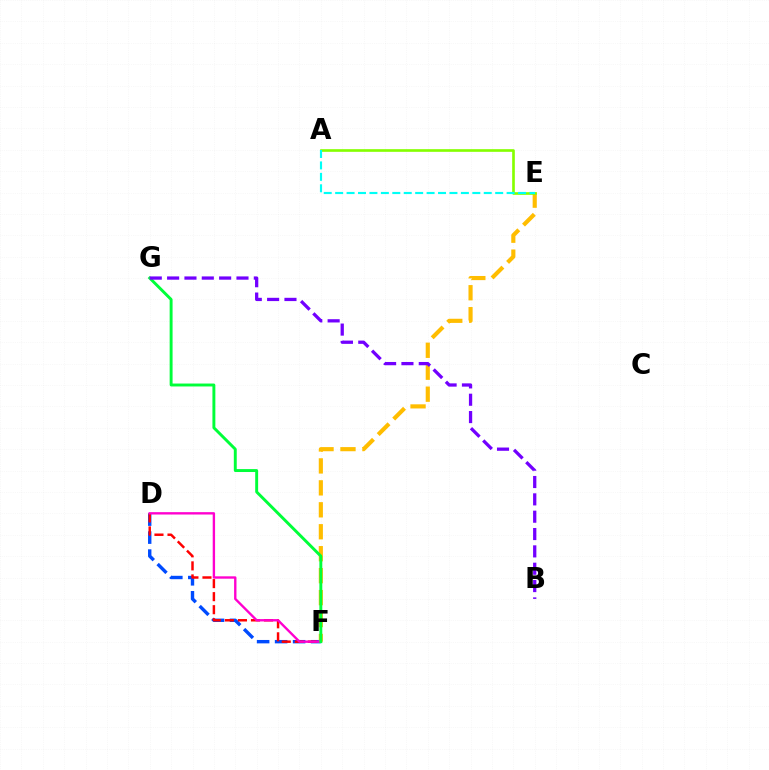{('D', 'F'): [{'color': '#004bff', 'line_style': 'dashed', 'thickness': 2.44}, {'color': '#ff0000', 'line_style': 'dashed', 'thickness': 1.77}, {'color': '#ff00cf', 'line_style': 'solid', 'thickness': 1.7}], ('E', 'F'): [{'color': '#ffbd00', 'line_style': 'dashed', 'thickness': 2.98}], ('A', 'E'): [{'color': '#84ff00', 'line_style': 'solid', 'thickness': 1.91}, {'color': '#00fff6', 'line_style': 'dashed', 'thickness': 1.55}], ('F', 'G'): [{'color': '#00ff39', 'line_style': 'solid', 'thickness': 2.11}], ('B', 'G'): [{'color': '#7200ff', 'line_style': 'dashed', 'thickness': 2.36}]}